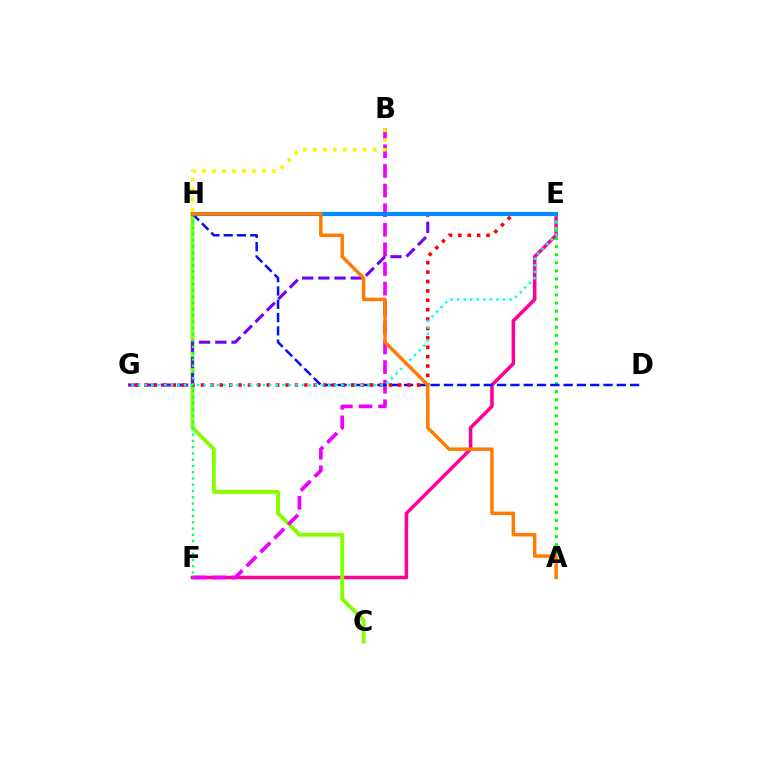{('E', 'F'): [{'color': '#ff0094', 'line_style': 'solid', 'thickness': 2.55}], ('A', 'E'): [{'color': '#08ff00', 'line_style': 'dotted', 'thickness': 2.19}], ('C', 'H'): [{'color': '#84ff00', 'line_style': 'solid', 'thickness': 2.79}], ('B', 'F'): [{'color': '#ee00ff', 'line_style': 'dashed', 'thickness': 2.66}], ('B', 'H'): [{'color': '#fcf500', 'line_style': 'dotted', 'thickness': 2.71}], ('D', 'H'): [{'color': '#0010ff', 'line_style': 'dashed', 'thickness': 1.81}], ('E', 'G'): [{'color': '#7200ff', 'line_style': 'dashed', 'thickness': 2.2}, {'color': '#ff0000', 'line_style': 'dotted', 'thickness': 2.55}, {'color': '#00fff6', 'line_style': 'dotted', 'thickness': 1.78}], ('F', 'H'): [{'color': '#00ff74', 'line_style': 'dotted', 'thickness': 1.7}], ('E', 'H'): [{'color': '#008cff', 'line_style': 'solid', 'thickness': 2.98}], ('A', 'H'): [{'color': '#ff7c00', 'line_style': 'solid', 'thickness': 2.5}]}